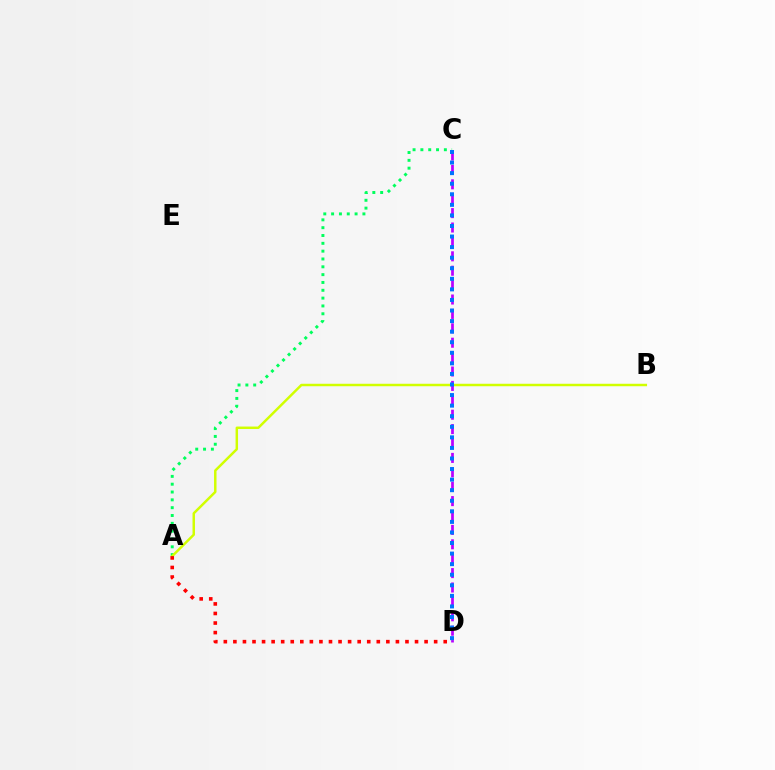{('A', 'C'): [{'color': '#00ff5c', 'line_style': 'dotted', 'thickness': 2.13}], ('A', 'B'): [{'color': '#d1ff00', 'line_style': 'solid', 'thickness': 1.78}], ('A', 'D'): [{'color': '#ff0000', 'line_style': 'dotted', 'thickness': 2.6}], ('C', 'D'): [{'color': '#b900ff', 'line_style': 'dashed', 'thickness': 1.96}, {'color': '#0074ff', 'line_style': 'dotted', 'thickness': 2.87}]}